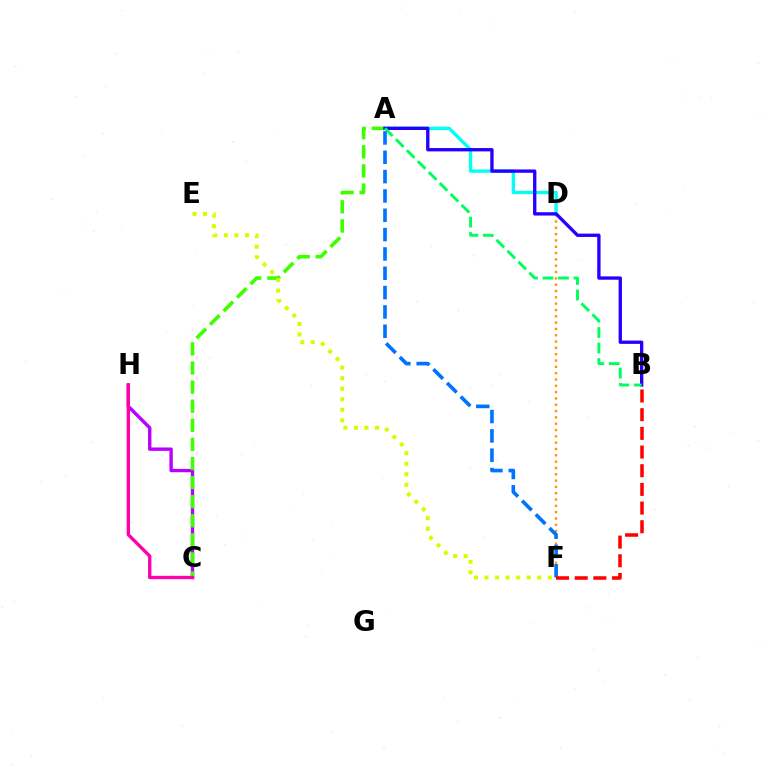{('A', 'D'): [{'color': '#00fff6', 'line_style': 'solid', 'thickness': 2.4}], ('C', 'H'): [{'color': '#b900ff', 'line_style': 'solid', 'thickness': 2.44}, {'color': '#ff00ac', 'line_style': 'solid', 'thickness': 2.4}], ('A', 'C'): [{'color': '#3dff00', 'line_style': 'dashed', 'thickness': 2.59}], ('D', 'F'): [{'color': '#ff9400', 'line_style': 'dotted', 'thickness': 1.72}], ('A', 'B'): [{'color': '#2500ff', 'line_style': 'solid', 'thickness': 2.4}, {'color': '#00ff5c', 'line_style': 'dashed', 'thickness': 2.1}], ('A', 'F'): [{'color': '#0074ff', 'line_style': 'dashed', 'thickness': 2.63}], ('B', 'F'): [{'color': '#ff0000', 'line_style': 'dashed', 'thickness': 2.54}], ('E', 'F'): [{'color': '#d1ff00', 'line_style': 'dotted', 'thickness': 2.87}]}